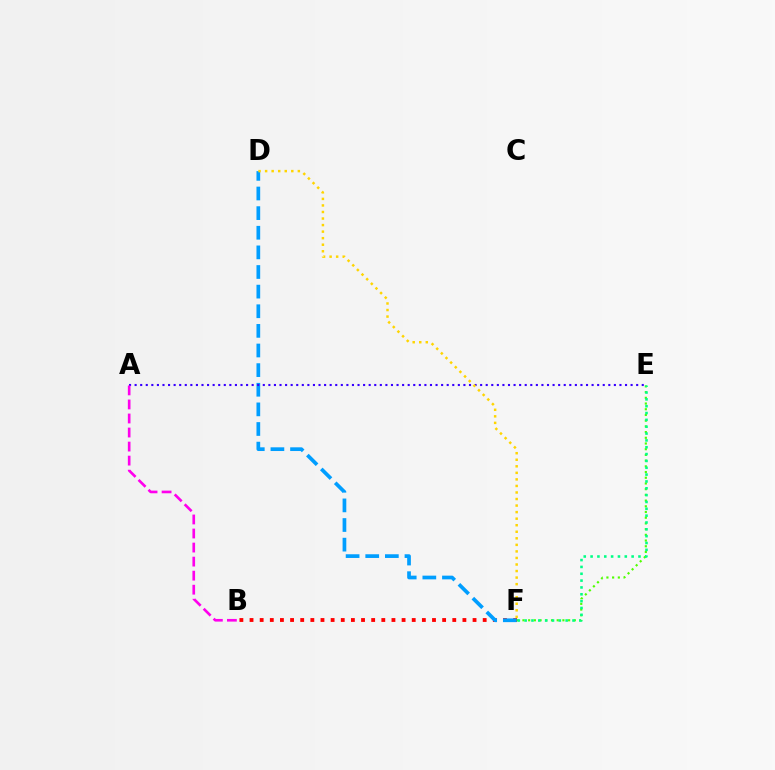{('B', 'F'): [{'color': '#ff0000', 'line_style': 'dotted', 'thickness': 2.75}], ('E', 'F'): [{'color': '#4fff00', 'line_style': 'dotted', 'thickness': 1.55}, {'color': '#00ff86', 'line_style': 'dotted', 'thickness': 1.86}], ('D', 'F'): [{'color': '#009eff', 'line_style': 'dashed', 'thickness': 2.67}, {'color': '#ffd500', 'line_style': 'dotted', 'thickness': 1.78}], ('A', 'E'): [{'color': '#3700ff', 'line_style': 'dotted', 'thickness': 1.51}], ('A', 'B'): [{'color': '#ff00ed', 'line_style': 'dashed', 'thickness': 1.91}]}